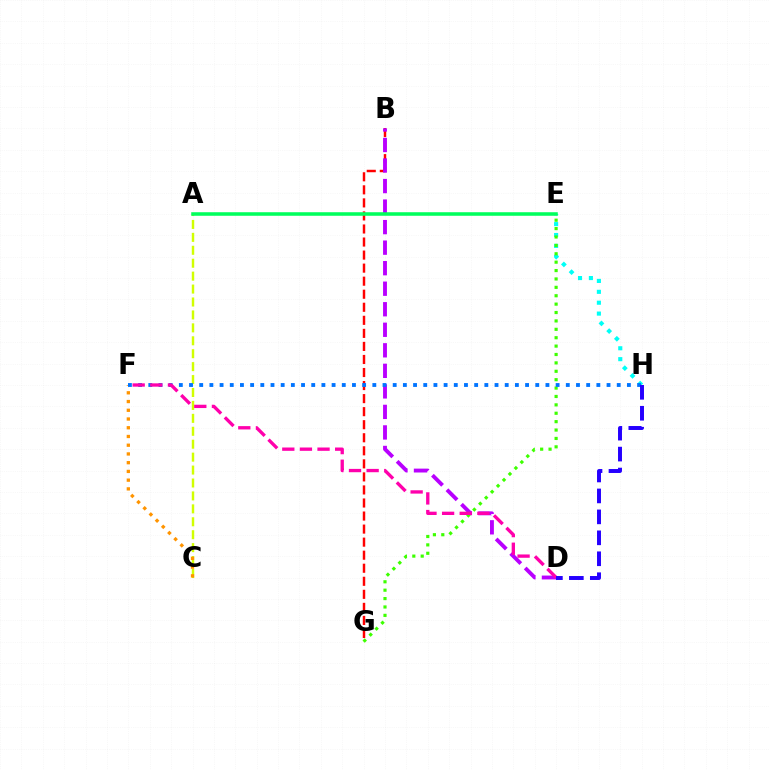{('B', 'G'): [{'color': '#ff0000', 'line_style': 'dashed', 'thickness': 1.77}], ('B', 'D'): [{'color': '#b900ff', 'line_style': 'dashed', 'thickness': 2.79}], ('A', 'C'): [{'color': '#d1ff00', 'line_style': 'dashed', 'thickness': 1.76}], ('C', 'F'): [{'color': '#ff9400', 'line_style': 'dotted', 'thickness': 2.37}], ('E', 'H'): [{'color': '#00fff6', 'line_style': 'dotted', 'thickness': 2.96}], ('E', 'G'): [{'color': '#3dff00', 'line_style': 'dotted', 'thickness': 2.28}], ('A', 'E'): [{'color': '#00ff5c', 'line_style': 'solid', 'thickness': 2.55}], ('F', 'H'): [{'color': '#0074ff', 'line_style': 'dotted', 'thickness': 2.77}], ('D', 'F'): [{'color': '#ff00ac', 'line_style': 'dashed', 'thickness': 2.39}], ('D', 'H'): [{'color': '#2500ff', 'line_style': 'dashed', 'thickness': 2.85}]}